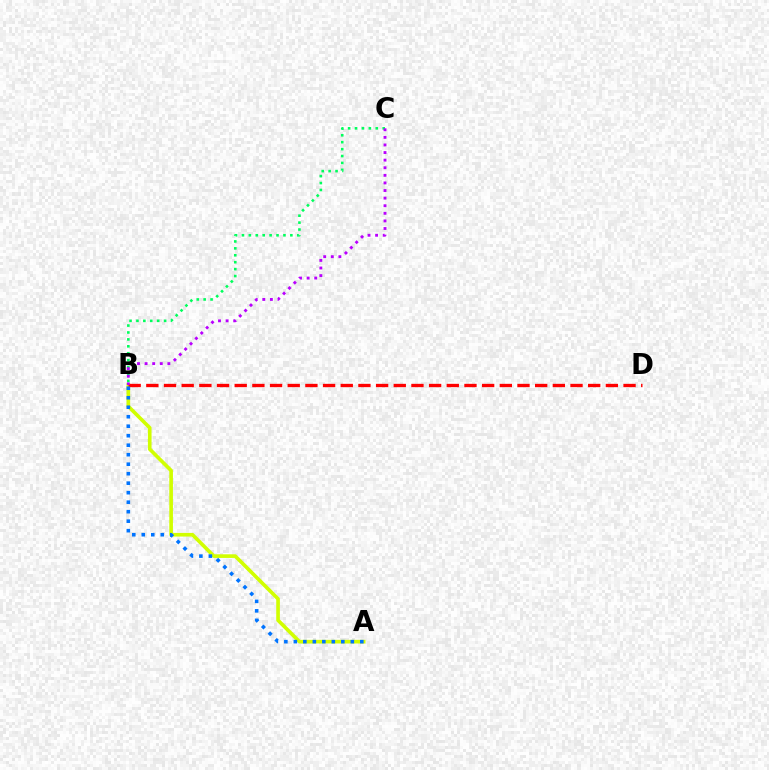{('A', 'B'): [{'color': '#d1ff00', 'line_style': 'solid', 'thickness': 2.63}, {'color': '#0074ff', 'line_style': 'dotted', 'thickness': 2.58}], ('B', 'D'): [{'color': '#ff0000', 'line_style': 'dashed', 'thickness': 2.4}], ('B', 'C'): [{'color': '#00ff5c', 'line_style': 'dotted', 'thickness': 1.88}, {'color': '#b900ff', 'line_style': 'dotted', 'thickness': 2.06}]}